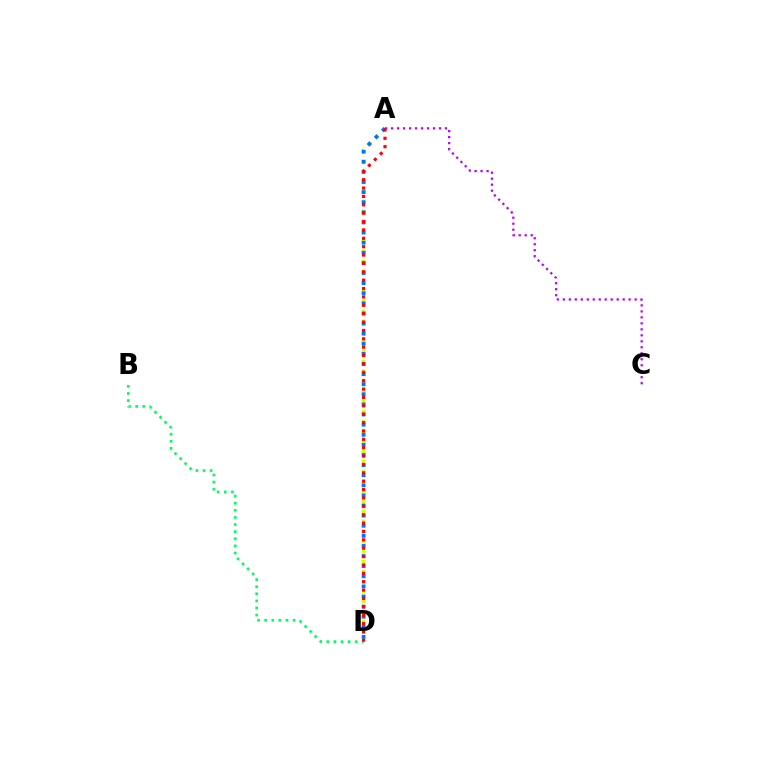{('A', 'D'): [{'color': '#d1ff00', 'line_style': 'dotted', 'thickness': 2.72}, {'color': '#0074ff', 'line_style': 'dotted', 'thickness': 2.75}, {'color': '#ff0000', 'line_style': 'dotted', 'thickness': 2.28}], ('B', 'D'): [{'color': '#00ff5c', 'line_style': 'dotted', 'thickness': 1.93}], ('A', 'C'): [{'color': '#b900ff', 'line_style': 'dotted', 'thickness': 1.63}]}